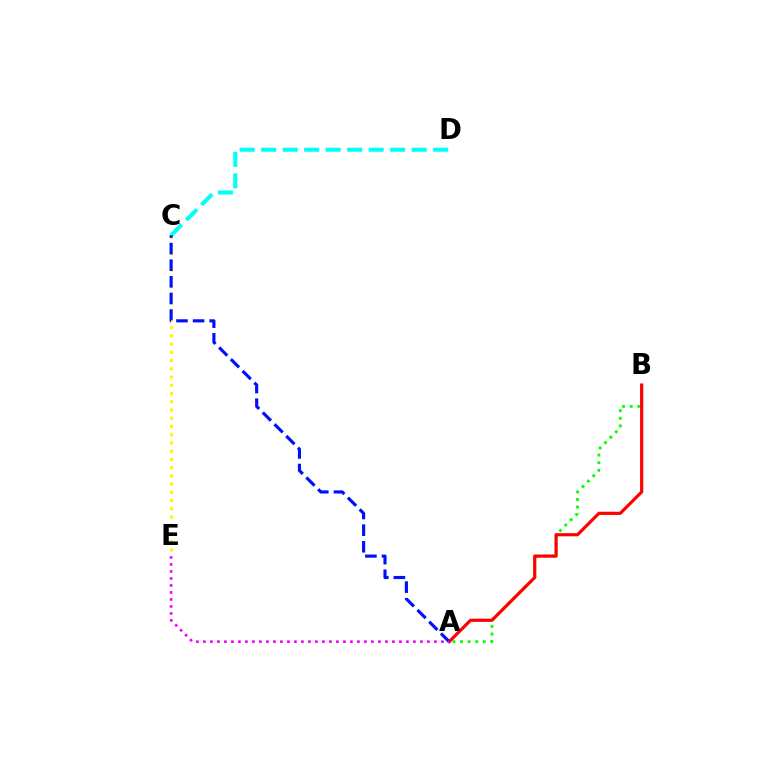{('C', 'E'): [{'color': '#fcf500', 'line_style': 'dotted', 'thickness': 2.24}], ('A', 'B'): [{'color': '#08ff00', 'line_style': 'dotted', 'thickness': 2.07}, {'color': '#ff0000', 'line_style': 'solid', 'thickness': 2.28}], ('C', 'D'): [{'color': '#00fff6', 'line_style': 'dashed', 'thickness': 2.92}], ('A', 'C'): [{'color': '#0010ff', 'line_style': 'dashed', 'thickness': 2.26}], ('A', 'E'): [{'color': '#ee00ff', 'line_style': 'dotted', 'thickness': 1.9}]}